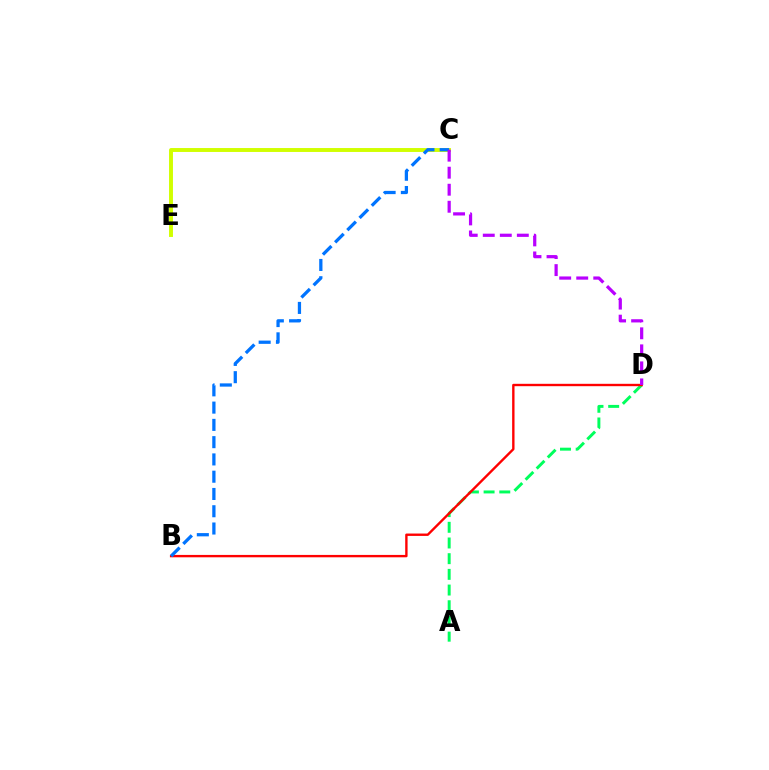{('C', 'E'): [{'color': '#d1ff00', 'line_style': 'solid', 'thickness': 2.82}], ('A', 'D'): [{'color': '#00ff5c', 'line_style': 'dashed', 'thickness': 2.13}], ('B', 'D'): [{'color': '#ff0000', 'line_style': 'solid', 'thickness': 1.71}], ('B', 'C'): [{'color': '#0074ff', 'line_style': 'dashed', 'thickness': 2.35}], ('C', 'D'): [{'color': '#b900ff', 'line_style': 'dashed', 'thickness': 2.31}]}